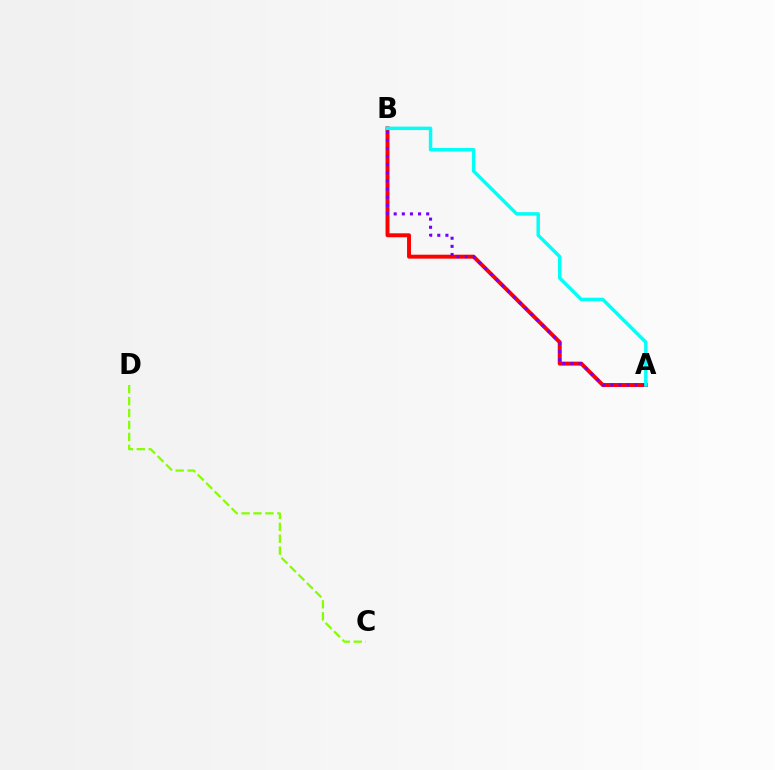{('A', 'B'): [{'color': '#ff0000', 'line_style': 'solid', 'thickness': 2.84}, {'color': '#7200ff', 'line_style': 'dotted', 'thickness': 2.21}, {'color': '#00fff6', 'line_style': 'solid', 'thickness': 2.49}], ('C', 'D'): [{'color': '#84ff00', 'line_style': 'dashed', 'thickness': 1.62}]}